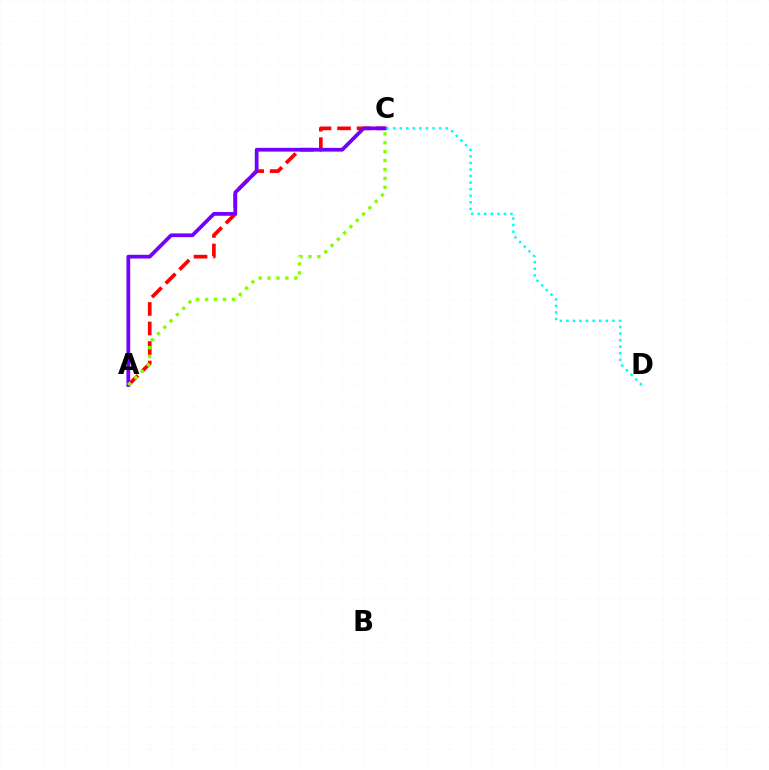{('A', 'C'): [{'color': '#ff0000', 'line_style': 'dashed', 'thickness': 2.65}, {'color': '#7200ff', 'line_style': 'solid', 'thickness': 2.69}, {'color': '#84ff00', 'line_style': 'dotted', 'thickness': 2.42}], ('C', 'D'): [{'color': '#00fff6', 'line_style': 'dotted', 'thickness': 1.78}]}